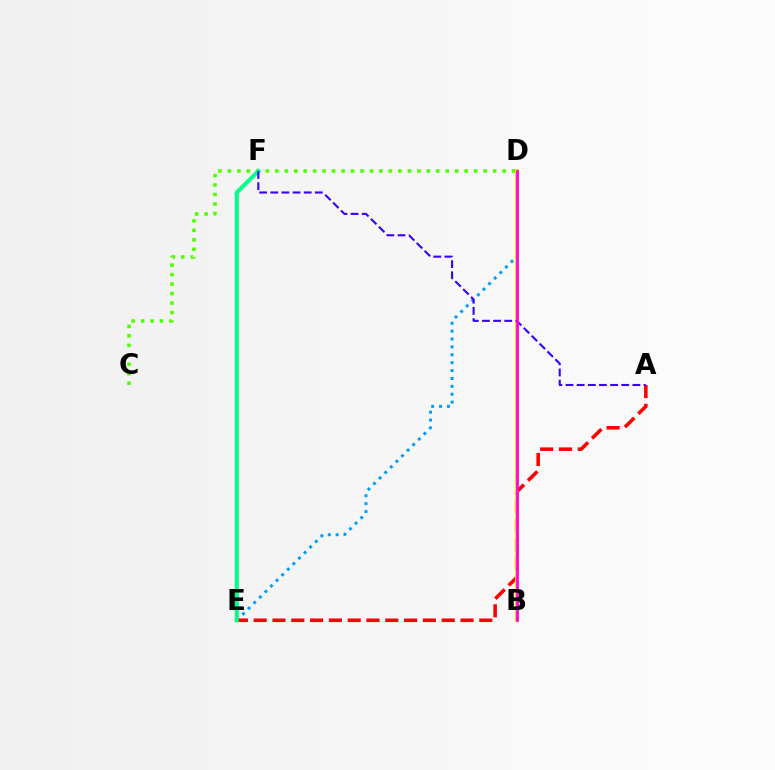{('C', 'D'): [{'color': '#4fff00', 'line_style': 'dotted', 'thickness': 2.57}], ('D', 'E'): [{'color': '#009eff', 'line_style': 'dotted', 'thickness': 2.14}], ('A', 'E'): [{'color': '#ff0000', 'line_style': 'dashed', 'thickness': 2.55}], ('E', 'F'): [{'color': '#00ff86', 'line_style': 'solid', 'thickness': 2.9}], ('B', 'D'): [{'color': '#ffd500', 'line_style': 'solid', 'thickness': 2.77}, {'color': '#ff00ed', 'line_style': 'solid', 'thickness': 1.96}], ('A', 'F'): [{'color': '#3700ff', 'line_style': 'dashed', 'thickness': 1.51}]}